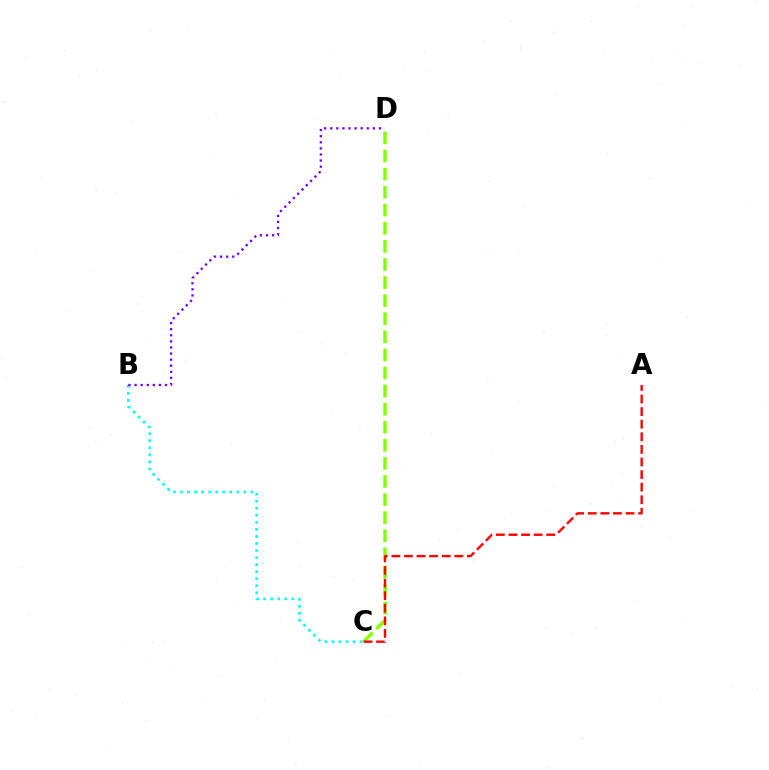{('B', 'C'): [{'color': '#00fff6', 'line_style': 'dotted', 'thickness': 1.91}], ('C', 'D'): [{'color': '#84ff00', 'line_style': 'dashed', 'thickness': 2.46}], ('B', 'D'): [{'color': '#7200ff', 'line_style': 'dotted', 'thickness': 1.65}], ('A', 'C'): [{'color': '#ff0000', 'line_style': 'dashed', 'thickness': 1.71}]}